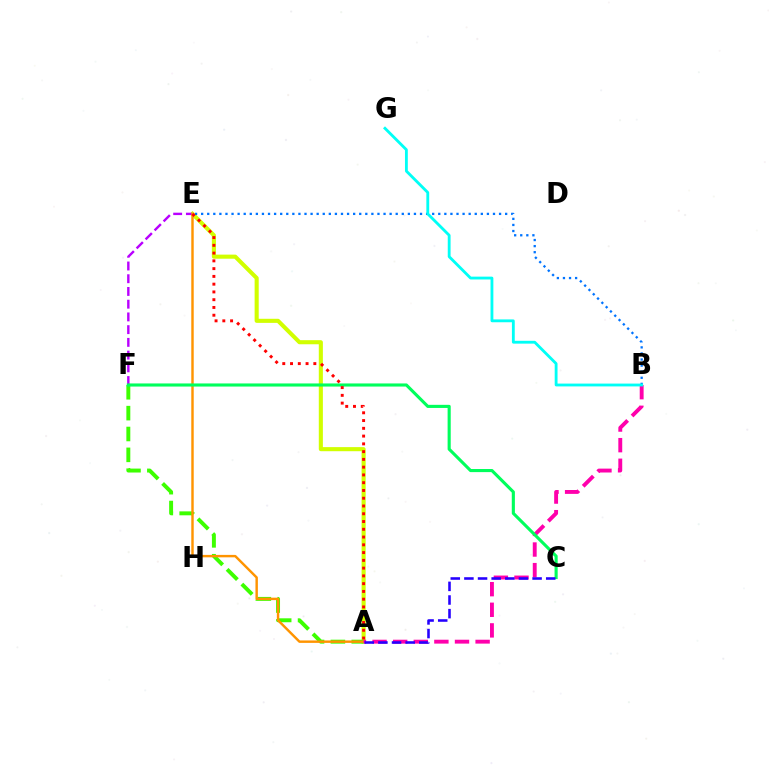{('A', 'E'): [{'color': '#d1ff00', 'line_style': 'solid', 'thickness': 2.94}, {'color': '#ff9400', 'line_style': 'solid', 'thickness': 1.75}, {'color': '#ff0000', 'line_style': 'dotted', 'thickness': 2.11}], ('A', 'F'): [{'color': '#3dff00', 'line_style': 'dashed', 'thickness': 2.83}], ('E', 'F'): [{'color': '#b900ff', 'line_style': 'dashed', 'thickness': 1.73}], ('A', 'B'): [{'color': '#ff00ac', 'line_style': 'dashed', 'thickness': 2.8}], ('C', 'F'): [{'color': '#00ff5c', 'line_style': 'solid', 'thickness': 2.24}], ('A', 'C'): [{'color': '#2500ff', 'line_style': 'dashed', 'thickness': 1.85}], ('B', 'E'): [{'color': '#0074ff', 'line_style': 'dotted', 'thickness': 1.65}], ('B', 'G'): [{'color': '#00fff6', 'line_style': 'solid', 'thickness': 2.04}]}